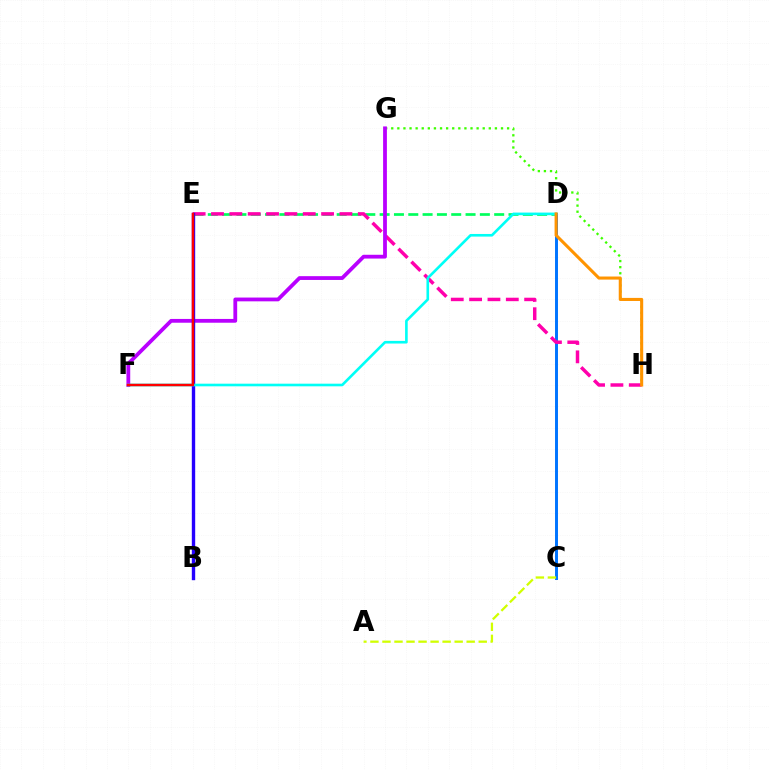{('C', 'D'): [{'color': '#0074ff', 'line_style': 'solid', 'thickness': 2.13}], ('D', 'E'): [{'color': '#00ff5c', 'line_style': 'dashed', 'thickness': 1.95}], ('G', 'H'): [{'color': '#3dff00', 'line_style': 'dotted', 'thickness': 1.66}], ('E', 'H'): [{'color': '#ff00ac', 'line_style': 'dashed', 'thickness': 2.49}], ('A', 'C'): [{'color': '#d1ff00', 'line_style': 'dashed', 'thickness': 1.63}], ('F', 'G'): [{'color': '#b900ff', 'line_style': 'solid', 'thickness': 2.73}], ('B', 'E'): [{'color': '#2500ff', 'line_style': 'solid', 'thickness': 2.43}], ('D', 'F'): [{'color': '#00fff6', 'line_style': 'solid', 'thickness': 1.89}], ('E', 'F'): [{'color': '#ff0000', 'line_style': 'solid', 'thickness': 1.8}], ('D', 'H'): [{'color': '#ff9400', 'line_style': 'solid', 'thickness': 2.21}]}